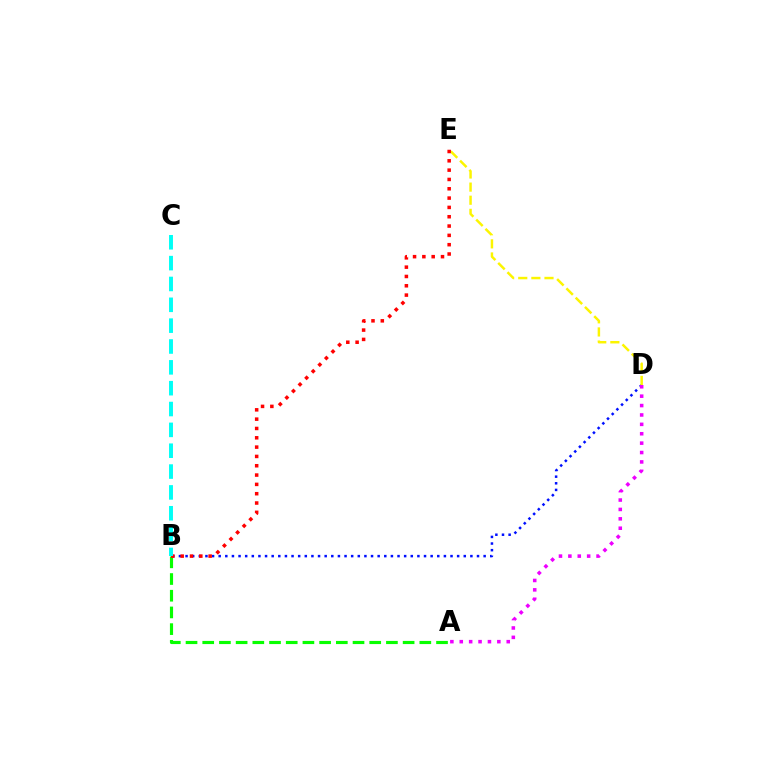{('B', 'D'): [{'color': '#0010ff', 'line_style': 'dotted', 'thickness': 1.8}], ('A', 'D'): [{'color': '#ee00ff', 'line_style': 'dotted', 'thickness': 2.55}], ('A', 'B'): [{'color': '#08ff00', 'line_style': 'dashed', 'thickness': 2.27}], ('D', 'E'): [{'color': '#fcf500', 'line_style': 'dashed', 'thickness': 1.78}], ('B', 'E'): [{'color': '#ff0000', 'line_style': 'dotted', 'thickness': 2.53}], ('B', 'C'): [{'color': '#00fff6', 'line_style': 'dashed', 'thickness': 2.83}]}